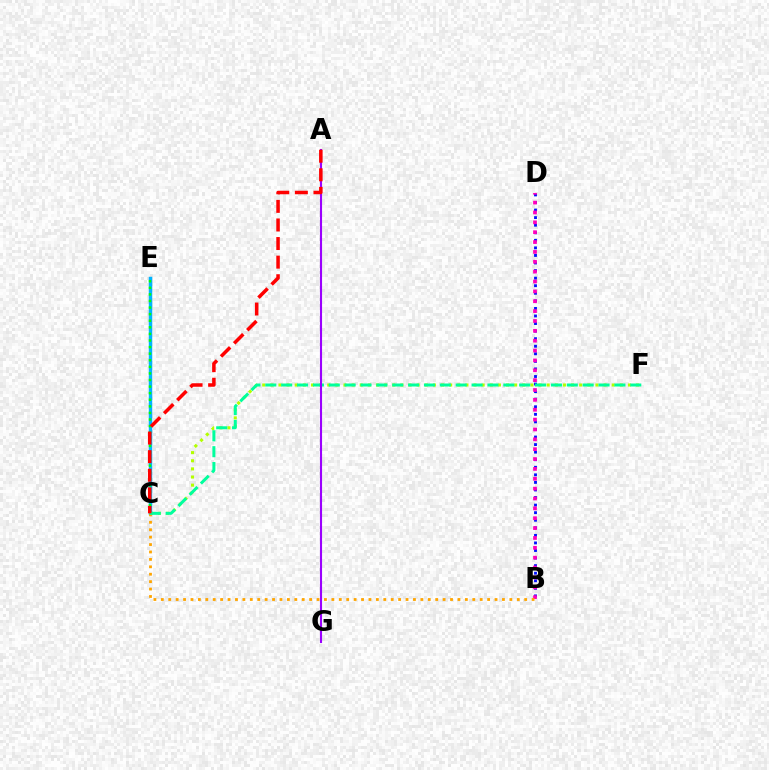{('C', 'F'): [{'color': '#b3ff00', 'line_style': 'dotted', 'thickness': 2.21}, {'color': '#00ff9d', 'line_style': 'dashed', 'thickness': 2.16}], ('B', 'D'): [{'color': '#0010ff', 'line_style': 'dotted', 'thickness': 2.06}, {'color': '#ff00bd', 'line_style': 'dotted', 'thickness': 2.68}], ('C', 'E'): [{'color': '#00b5ff', 'line_style': 'solid', 'thickness': 2.48}, {'color': '#08ff00', 'line_style': 'dotted', 'thickness': 1.79}], ('B', 'C'): [{'color': '#ffa500', 'line_style': 'dotted', 'thickness': 2.01}], ('A', 'G'): [{'color': '#9b00ff', 'line_style': 'solid', 'thickness': 1.52}], ('A', 'C'): [{'color': '#ff0000', 'line_style': 'dashed', 'thickness': 2.53}]}